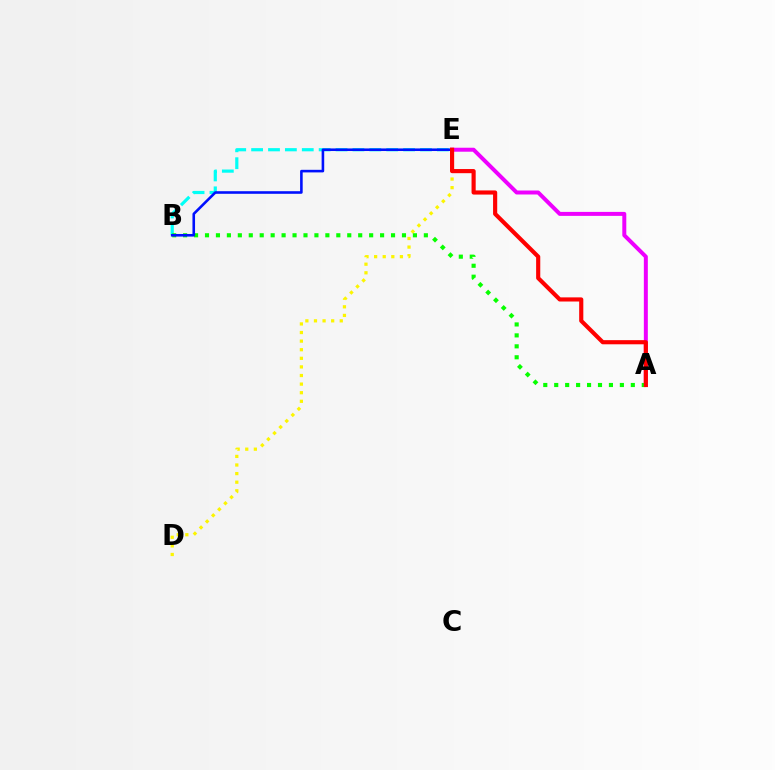{('D', 'E'): [{'color': '#fcf500', 'line_style': 'dotted', 'thickness': 2.34}], ('A', 'E'): [{'color': '#ee00ff', 'line_style': 'solid', 'thickness': 2.86}, {'color': '#ff0000', 'line_style': 'solid', 'thickness': 2.98}], ('B', 'E'): [{'color': '#00fff6', 'line_style': 'dashed', 'thickness': 2.29}, {'color': '#0010ff', 'line_style': 'solid', 'thickness': 1.87}], ('A', 'B'): [{'color': '#08ff00', 'line_style': 'dotted', 'thickness': 2.97}]}